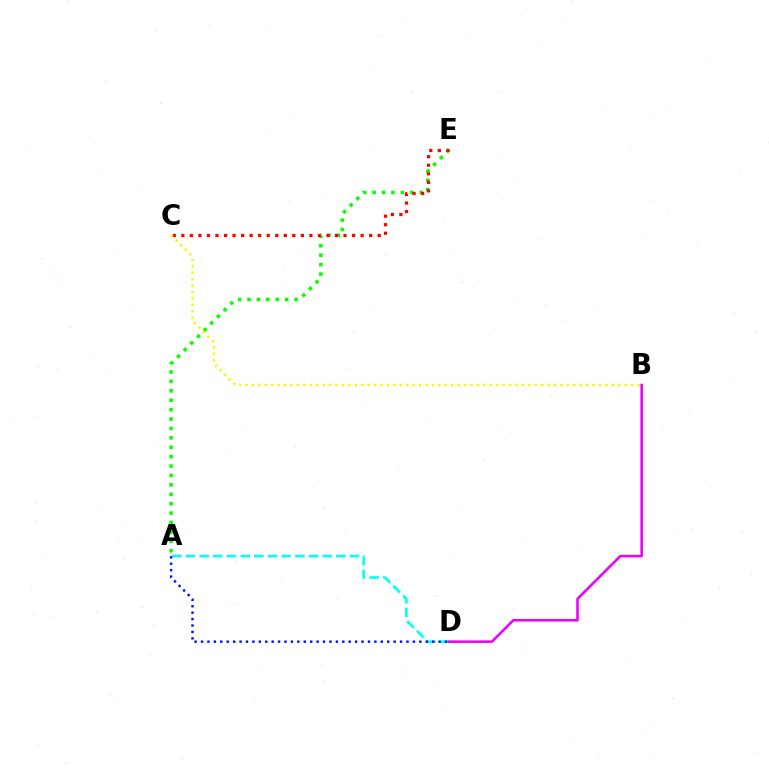{('A', 'E'): [{'color': '#08ff00', 'line_style': 'dotted', 'thickness': 2.56}], ('C', 'E'): [{'color': '#ff0000', 'line_style': 'dotted', 'thickness': 2.32}], ('A', 'D'): [{'color': '#00fff6', 'line_style': 'dashed', 'thickness': 1.86}, {'color': '#0010ff', 'line_style': 'dotted', 'thickness': 1.74}], ('B', 'C'): [{'color': '#fcf500', 'line_style': 'dotted', 'thickness': 1.75}], ('B', 'D'): [{'color': '#ee00ff', 'line_style': 'solid', 'thickness': 1.85}]}